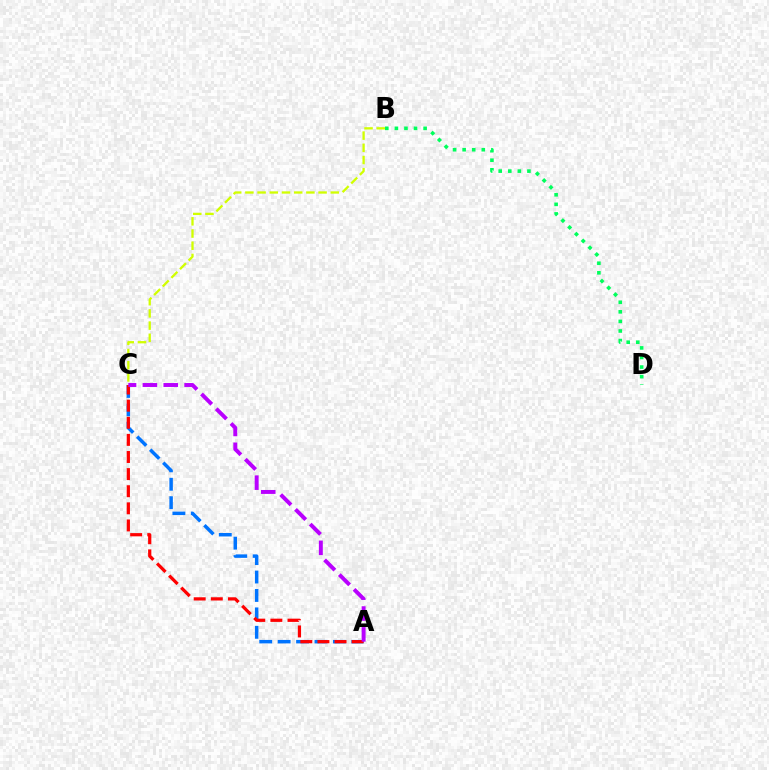{('A', 'C'): [{'color': '#0074ff', 'line_style': 'dashed', 'thickness': 2.5}, {'color': '#ff0000', 'line_style': 'dashed', 'thickness': 2.32}, {'color': '#b900ff', 'line_style': 'dashed', 'thickness': 2.83}], ('B', 'D'): [{'color': '#00ff5c', 'line_style': 'dotted', 'thickness': 2.6}], ('B', 'C'): [{'color': '#d1ff00', 'line_style': 'dashed', 'thickness': 1.66}]}